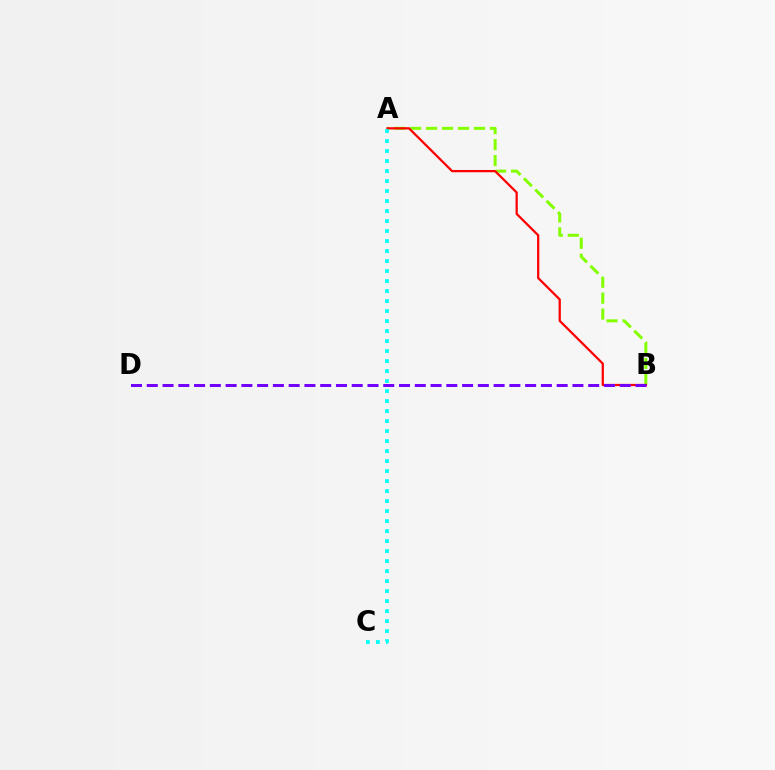{('A', 'B'): [{'color': '#84ff00', 'line_style': 'dashed', 'thickness': 2.17}, {'color': '#ff0000', 'line_style': 'solid', 'thickness': 1.62}], ('B', 'D'): [{'color': '#7200ff', 'line_style': 'dashed', 'thickness': 2.14}], ('A', 'C'): [{'color': '#00fff6', 'line_style': 'dotted', 'thickness': 2.72}]}